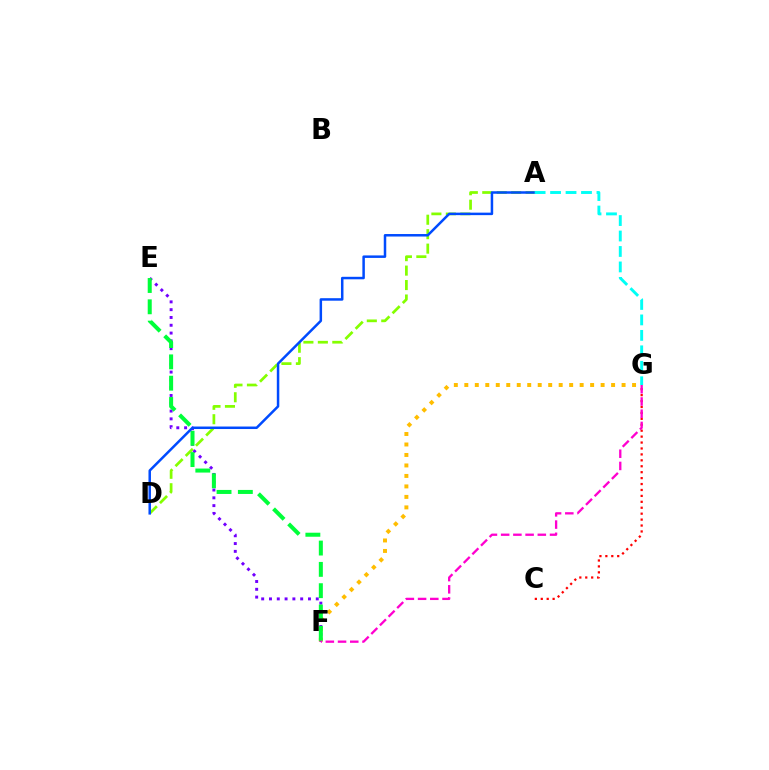{('A', 'D'): [{'color': '#84ff00', 'line_style': 'dashed', 'thickness': 1.96}, {'color': '#004bff', 'line_style': 'solid', 'thickness': 1.8}], ('F', 'G'): [{'color': '#ffbd00', 'line_style': 'dotted', 'thickness': 2.85}, {'color': '#ff00cf', 'line_style': 'dashed', 'thickness': 1.66}], ('C', 'G'): [{'color': '#ff0000', 'line_style': 'dotted', 'thickness': 1.61}], ('E', 'F'): [{'color': '#7200ff', 'line_style': 'dotted', 'thickness': 2.12}, {'color': '#00ff39', 'line_style': 'dashed', 'thickness': 2.89}], ('A', 'G'): [{'color': '#00fff6', 'line_style': 'dashed', 'thickness': 2.1}]}